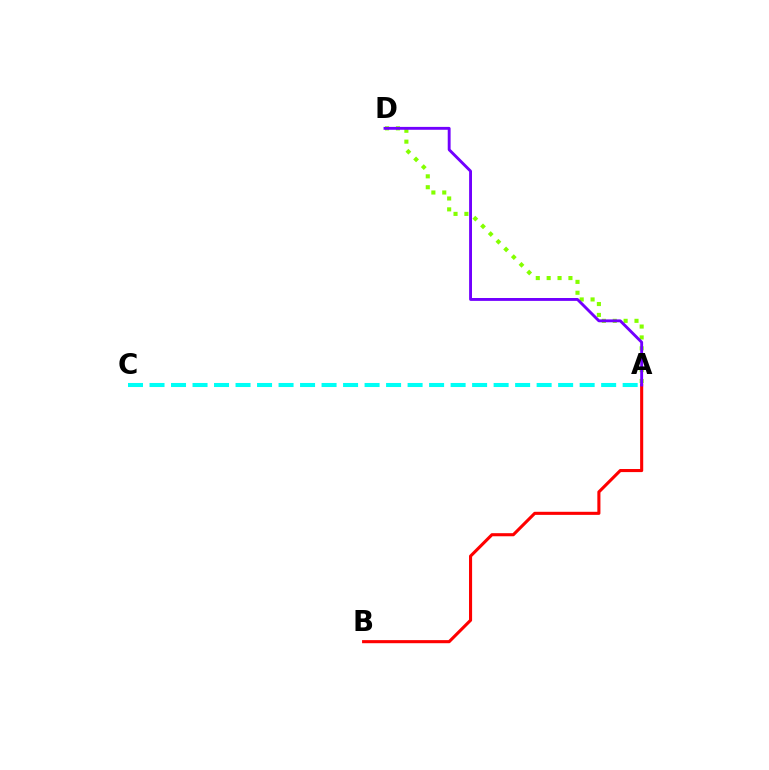{('A', 'D'): [{'color': '#84ff00', 'line_style': 'dotted', 'thickness': 2.96}, {'color': '#7200ff', 'line_style': 'solid', 'thickness': 2.07}], ('A', 'B'): [{'color': '#ff0000', 'line_style': 'solid', 'thickness': 2.22}], ('A', 'C'): [{'color': '#00fff6', 'line_style': 'dashed', 'thickness': 2.92}]}